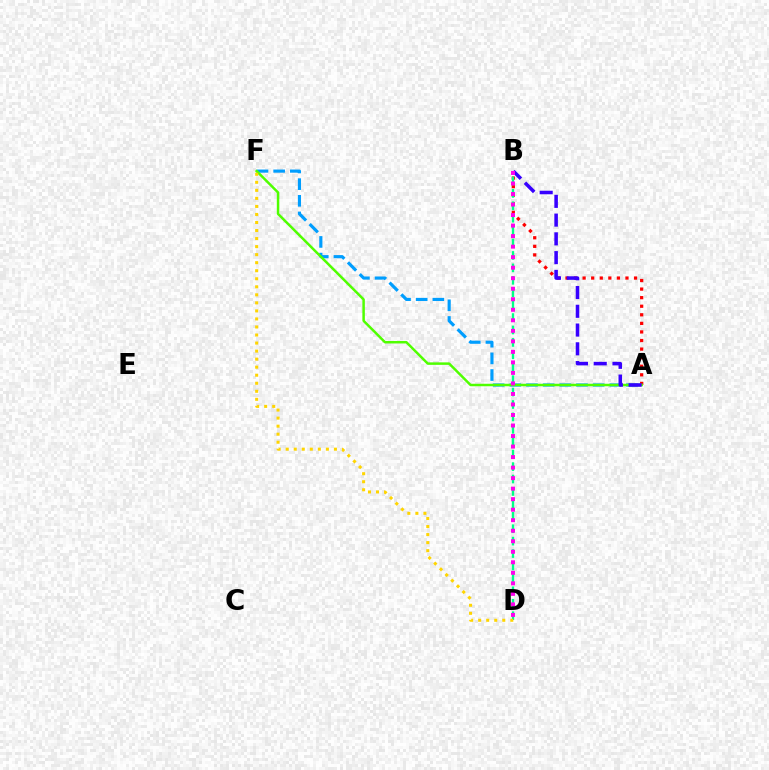{('A', 'F'): [{'color': '#009eff', 'line_style': 'dashed', 'thickness': 2.26}, {'color': '#4fff00', 'line_style': 'solid', 'thickness': 1.79}], ('A', 'B'): [{'color': '#ff0000', 'line_style': 'dotted', 'thickness': 2.33}, {'color': '#3700ff', 'line_style': 'dashed', 'thickness': 2.55}], ('B', 'D'): [{'color': '#00ff86', 'line_style': 'dashed', 'thickness': 1.69}, {'color': '#ff00ed', 'line_style': 'dotted', 'thickness': 2.86}], ('D', 'F'): [{'color': '#ffd500', 'line_style': 'dotted', 'thickness': 2.18}]}